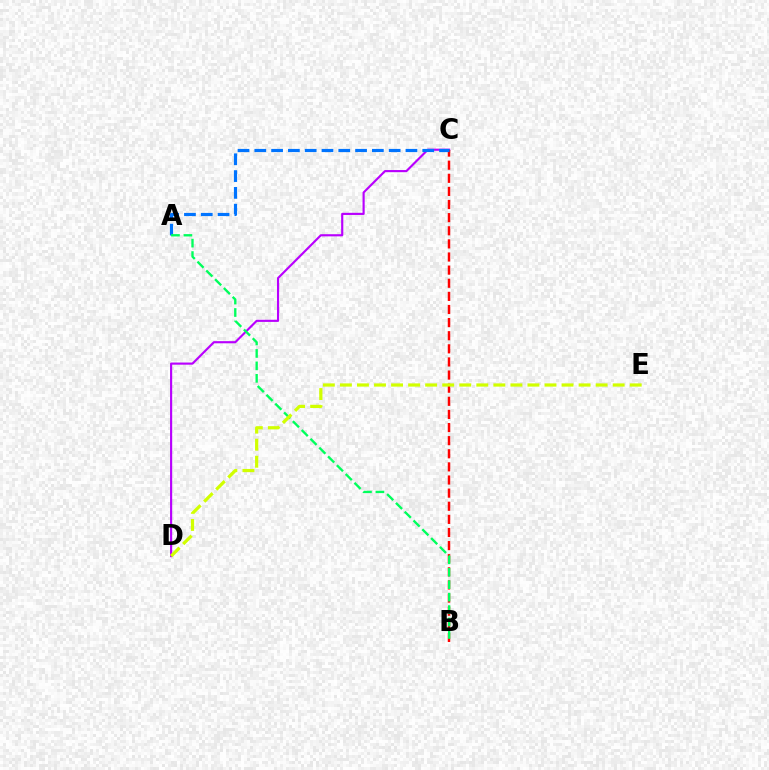{('C', 'D'): [{'color': '#b900ff', 'line_style': 'solid', 'thickness': 1.55}], ('B', 'C'): [{'color': '#ff0000', 'line_style': 'dashed', 'thickness': 1.78}], ('A', 'C'): [{'color': '#0074ff', 'line_style': 'dashed', 'thickness': 2.28}], ('A', 'B'): [{'color': '#00ff5c', 'line_style': 'dashed', 'thickness': 1.69}], ('D', 'E'): [{'color': '#d1ff00', 'line_style': 'dashed', 'thickness': 2.32}]}